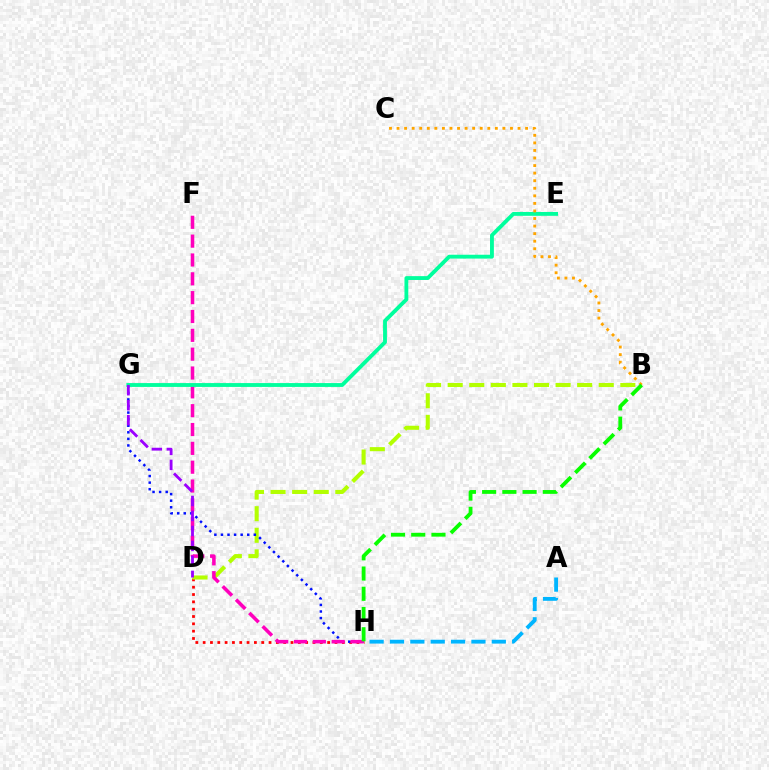{('D', 'H'): [{'color': '#ff0000', 'line_style': 'dotted', 'thickness': 1.99}], ('B', 'D'): [{'color': '#b3ff00', 'line_style': 'dashed', 'thickness': 2.93}], ('G', 'H'): [{'color': '#0010ff', 'line_style': 'dotted', 'thickness': 1.79}], ('F', 'H'): [{'color': '#ff00bd', 'line_style': 'dashed', 'thickness': 2.56}], ('E', 'G'): [{'color': '#00ff9d', 'line_style': 'solid', 'thickness': 2.77}], ('D', 'G'): [{'color': '#9b00ff', 'line_style': 'dashed', 'thickness': 2.04}], ('B', 'C'): [{'color': '#ffa500', 'line_style': 'dotted', 'thickness': 2.05}], ('B', 'H'): [{'color': '#08ff00', 'line_style': 'dashed', 'thickness': 2.75}], ('A', 'H'): [{'color': '#00b5ff', 'line_style': 'dashed', 'thickness': 2.77}]}